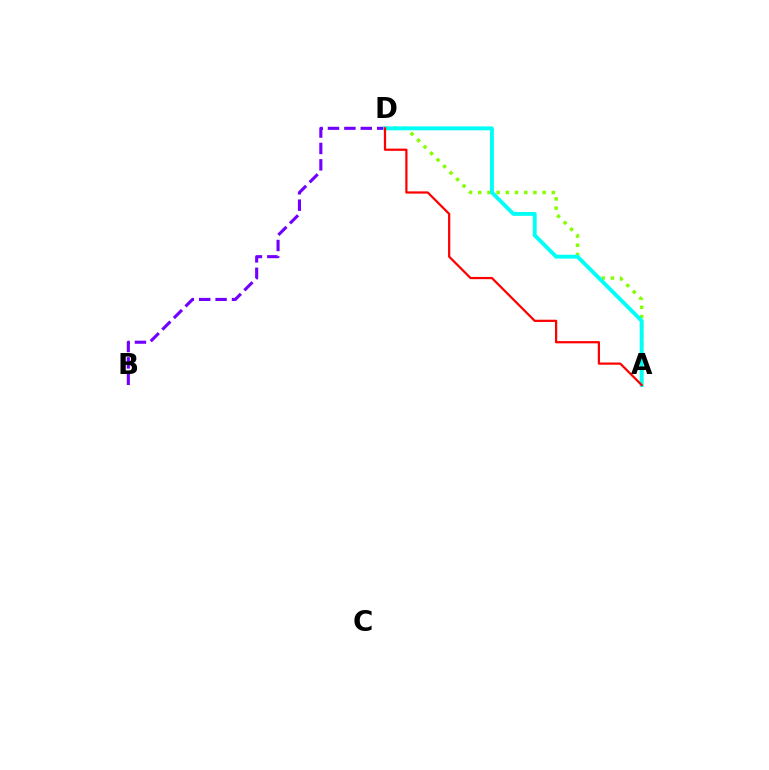{('B', 'D'): [{'color': '#7200ff', 'line_style': 'dashed', 'thickness': 2.23}], ('A', 'D'): [{'color': '#84ff00', 'line_style': 'dotted', 'thickness': 2.5}, {'color': '#00fff6', 'line_style': 'solid', 'thickness': 2.8}, {'color': '#ff0000', 'line_style': 'solid', 'thickness': 1.61}]}